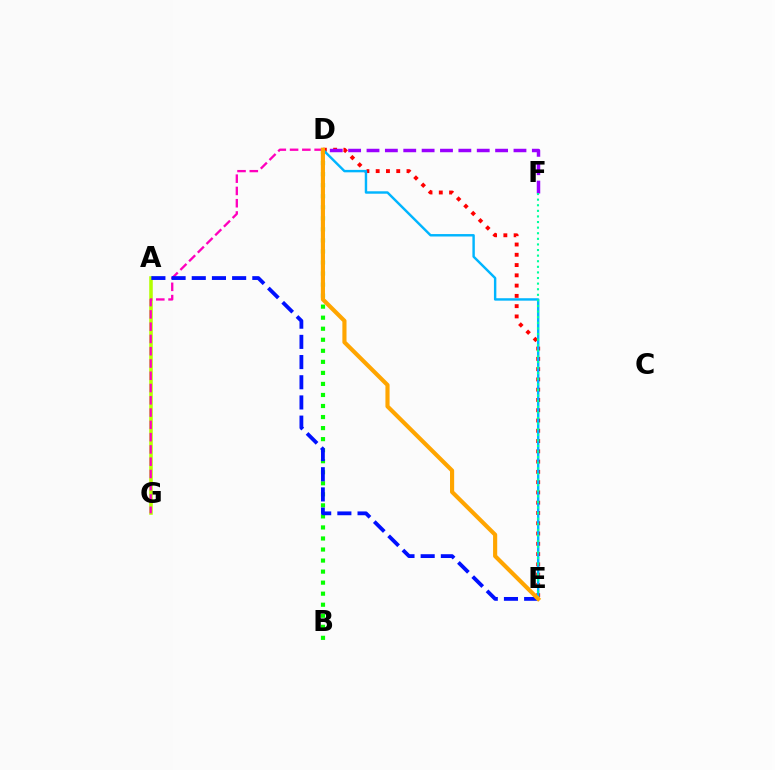{('A', 'G'): [{'color': '#b3ff00', 'line_style': 'solid', 'thickness': 2.55}], ('D', 'E'): [{'color': '#ff0000', 'line_style': 'dotted', 'thickness': 2.79}, {'color': '#00b5ff', 'line_style': 'solid', 'thickness': 1.75}, {'color': '#ffa500', 'line_style': 'solid', 'thickness': 2.98}], ('D', 'F'): [{'color': '#9b00ff', 'line_style': 'dashed', 'thickness': 2.5}], ('E', 'F'): [{'color': '#00ff9d', 'line_style': 'dotted', 'thickness': 1.52}], ('B', 'D'): [{'color': '#08ff00', 'line_style': 'dotted', 'thickness': 3.0}], ('D', 'G'): [{'color': '#ff00bd', 'line_style': 'dashed', 'thickness': 1.67}], ('A', 'E'): [{'color': '#0010ff', 'line_style': 'dashed', 'thickness': 2.74}]}